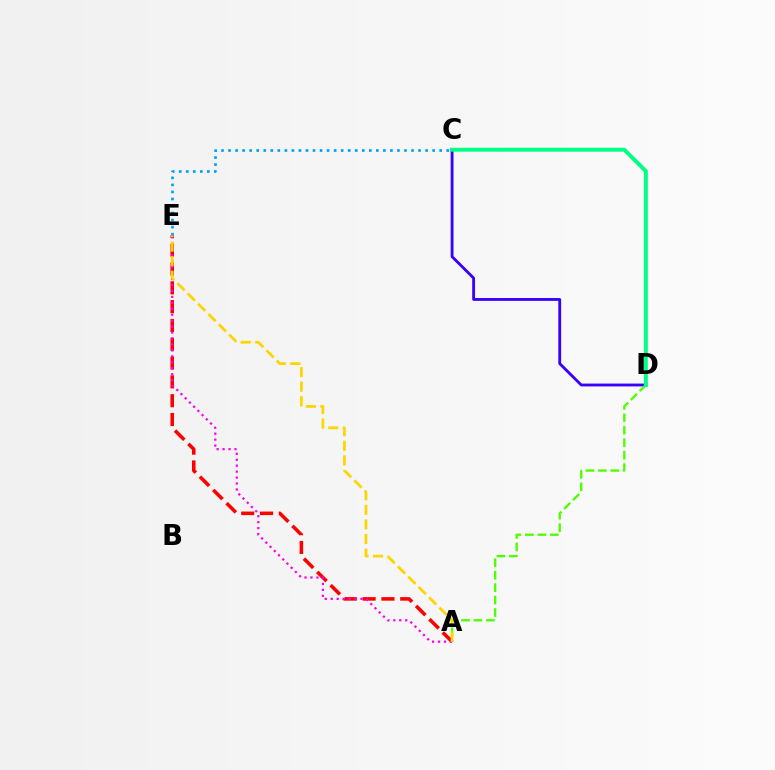{('A', 'E'): [{'color': '#ff0000', 'line_style': 'dashed', 'thickness': 2.55}, {'color': '#ff00ed', 'line_style': 'dotted', 'thickness': 1.62}, {'color': '#ffd500', 'line_style': 'dashed', 'thickness': 1.98}], ('C', 'D'): [{'color': '#3700ff', 'line_style': 'solid', 'thickness': 2.04}, {'color': '#00ff86', 'line_style': 'solid', 'thickness': 2.84}], ('A', 'D'): [{'color': '#4fff00', 'line_style': 'dashed', 'thickness': 1.69}], ('C', 'E'): [{'color': '#009eff', 'line_style': 'dotted', 'thickness': 1.91}]}